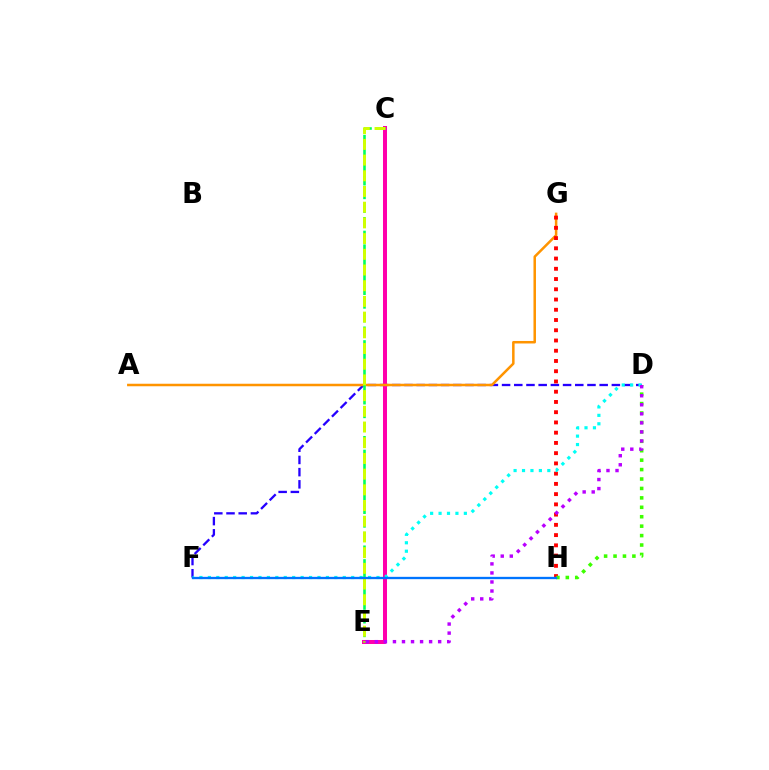{('D', 'F'): [{'color': '#2500ff', 'line_style': 'dashed', 'thickness': 1.66}, {'color': '#00fff6', 'line_style': 'dotted', 'thickness': 2.29}], ('C', 'E'): [{'color': '#ff00ac', 'line_style': 'solid', 'thickness': 2.89}, {'color': '#00ff5c', 'line_style': 'dashed', 'thickness': 1.86}, {'color': '#d1ff00', 'line_style': 'dashed', 'thickness': 2.13}], ('A', 'G'): [{'color': '#ff9400', 'line_style': 'solid', 'thickness': 1.81}], ('G', 'H'): [{'color': '#ff0000', 'line_style': 'dotted', 'thickness': 2.78}], ('D', 'H'): [{'color': '#3dff00', 'line_style': 'dotted', 'thickness': 2.56}], ('F', 'H'): [{'color': '#0074ff', 'line_style': 'solid', 'thickness': 1.67}], ('D', 'E'): [{'color': '#b900ff', 'line_style': 'dotted', 'thickness': 2.46}]}